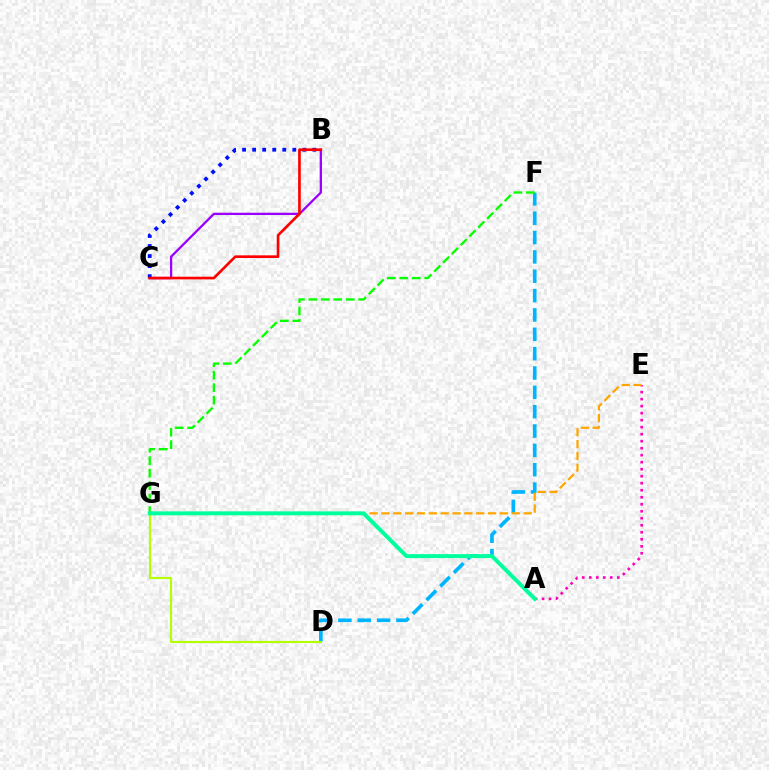{('B', 'C'): [{'color': '#9b00ff', 'line_style': 'solid', 'thickness': 1.65}, {'color': '#0010ff', 'line_style': 'dotted', 'thickness': 2.73}, {'color': '#ff0000', 'line_style': 'solid', 'thickness': 1.92}], ('D', 'F'): [{'color': '#00b5ff', 'line_style': 'dashed', 'thickness': 2.63}], ('A', 'E'): [{'color': '#ff00bd', 'line_style': 'dotted', 'thickness': 1.9}], ('D', 'G'): [{'color': '#b3ff00', 'line_style': 'solid', 'thickness': 1.54}], ('F', 'G'): [{'color': '#08ff00', 'line_style': 'dashed', 'thickness': 1.69}], ('E', 'G'): [{'color': '#ffa500', 'line_style': 'dashed', 'thickness': 1.61}], ('A', 'G'): [{'color': '#00ff9d', 'line_style': 'solid', 'thickness': 2.85}]}